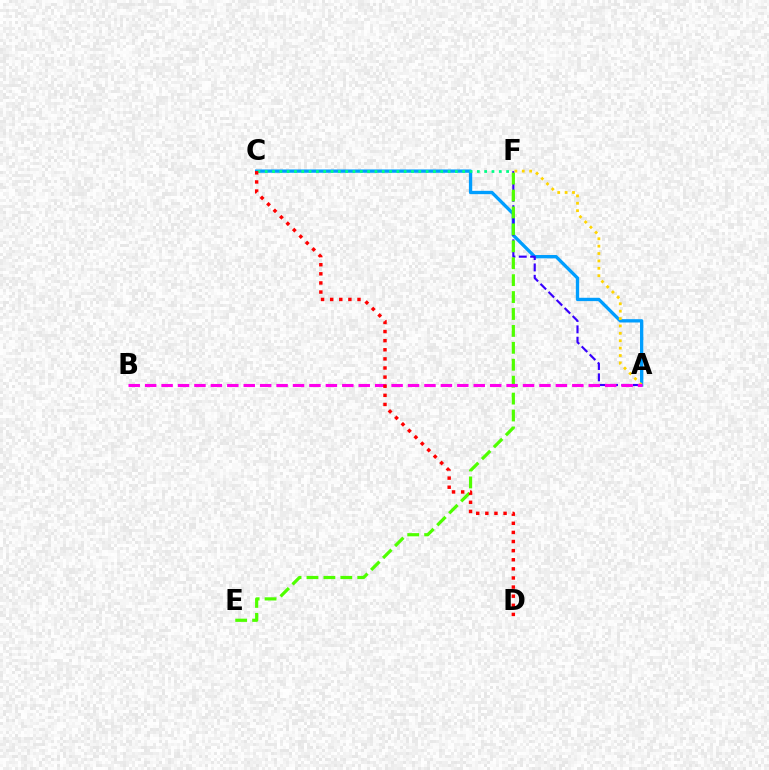{('A', 'C'): [{'color': '#009eff', 'line_style': 'solid', 'thickness': 2.39}], ('C', 'F'): [{'color': '#00ff86', 'line_style': 'dotted', 'thickness': 1.99}], ('A', 'F'): [{'color': '#3700ff', 'line_style': 'dashed', 'thickness': 1.55}, {'color': '#ffd500', 'line_style': 'dotted', 'thickness': 2.01}], ('E', 'F'): [{'color': '#4fff00', 'line_style': 'dashed', 'thickness': 2.3}], ('A', 'B'): [{'color': '#ff00ed', 'line_style': 'dashed', 'thickness': 2.23}], ('C', 'D'): [{'color': '#ff0000', 'line_style': 'dotted', 'thickness': 2.48}]}